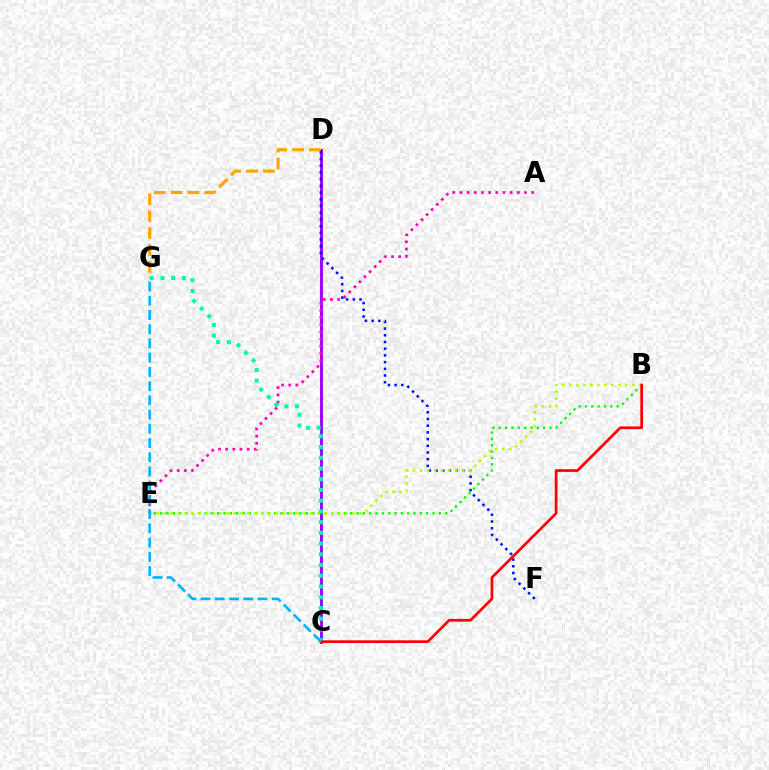{('C', 'D'): [{'color': '#9b00ff', 'line_style': 'solid', 'thickness': 2.09}], ('D', 'G'): [{'color': '#ffa500', 'line_style': 'dashed', 'thickness': 2.29}], ('A', 'E'): [{'color': '#ff00bd', 'line_style': 'dotted', 'thickness': 1.95}], ('B', 'E'): [{'color': '#08ff00', 'line_style': 'dotted', 'thickness': 1.72}, {'color': '#b3ff00', 'line_style': 'dotted', 'thickness': 1.9}], ('D', 'F'): [{'color': '#0010ff', 'line_style': 'dotted', 'thickness': 1.82}], ('C', 'G'): [{'color': '#00ff9d', 'line_style': 'dotted', 'thickness': 2.92}, {'color': '#00b5ff', 'line_style': 'dashed', 'thickness': 1.93}], ('B', 'C'): [{'color': '#ff0000', 'line_style': 'solid', 'thickness': 1.95}]}